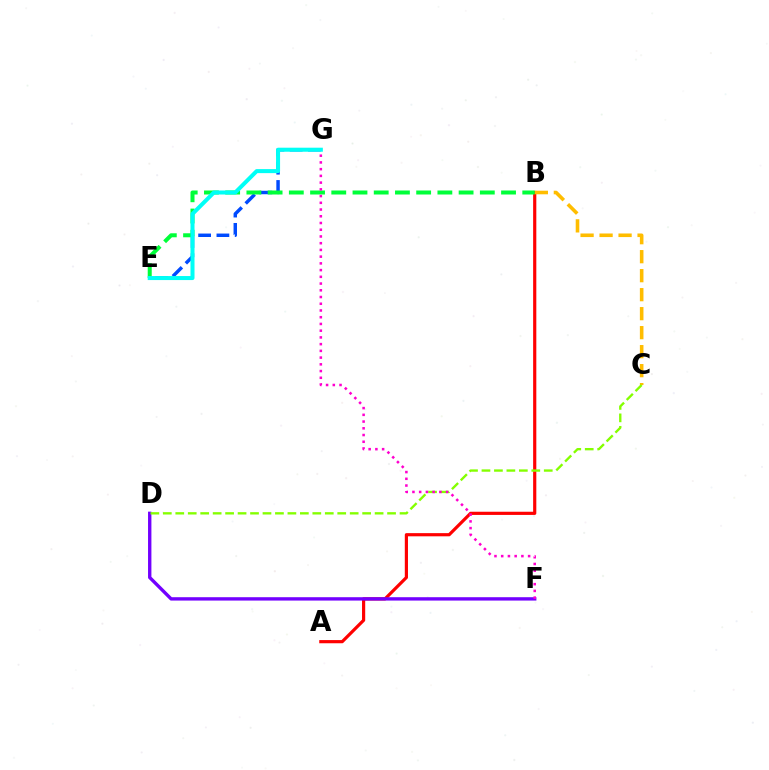{('E', 'G'): [{'color': '#004bff', 'line_style': 'dashed', 'thickness': 2.48}, {'color': '#00fff6', 'line_style': 'solid', 'thickness': 2.9}], ('A', 'B'): [{'color': '#ff0000', 'line_style': 'solid', 'thickness': 2.29}], ('B', 'C'): [{'color': '#ffbd00', 'line_style': 'dashed', 'thickness': 2.58}], ('D', 'F'): [{'color': '#7200ff', 'line_style': 'solid', 'thickness': 2.42}], ('B', 'E'): [{'color': '#00ff39', 'line_style': 'dashed', 'thickness': 2.88}], ('C', 'D'): [{'color': '#84ff00', 'line_style': 'dashed', 'thickness': 1.69}], ('F', 'G'): [{'color': '#ff00cf', 'line_style': 'dotted', 'thickness': 1.83}]}